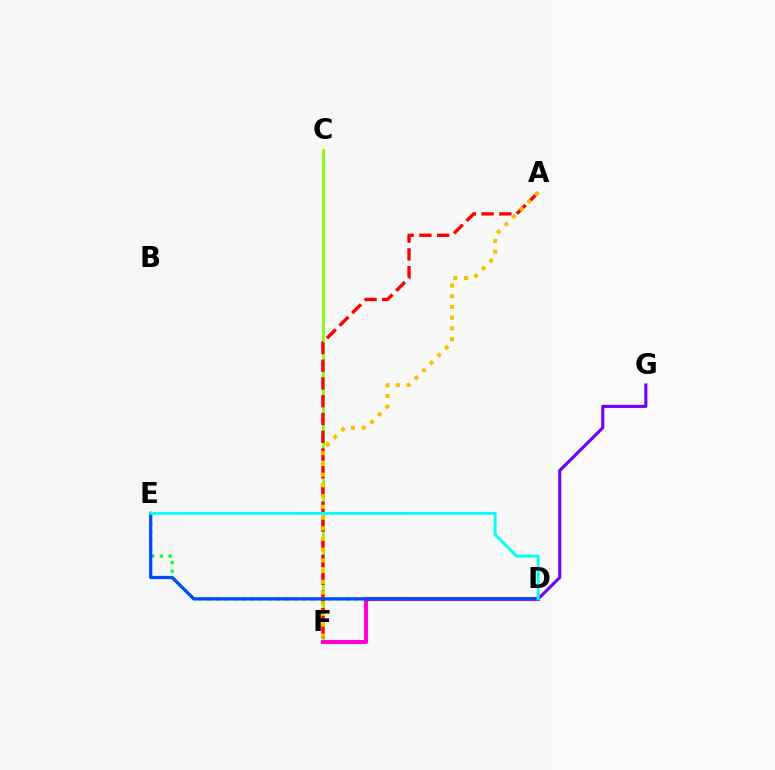{('D', 'G'): [{'color': '#7200ff', 'line_style': 'solid', 'thickness': 2.23}], ('D', 'E'): [{'color': '#00ff39', 'line_style': 'dotted', 'thickness': 2.35}, {'color': '#004bff', 'line_style': 'solid', 'thickness': 2.34}, {'color': '#00fff6', 'line_style': 'solid', 'thickness': 2.08}], ('C', 'F'): [{'color': '#84ff00', 'line_style': 'solid', 'thickness': 2.04}], ('A', 'F'): [{'color': '#ff0000', 'line_style': 'dashed', 'thickness': 2.41}, {'color': '#ffbd00', 'line_style': 'dotted', 'thickness': 2.91}], ('D', 'F'): [{'color': '#ff00cf', 'line_style': 'solid', 'thickness': 2.94}]}